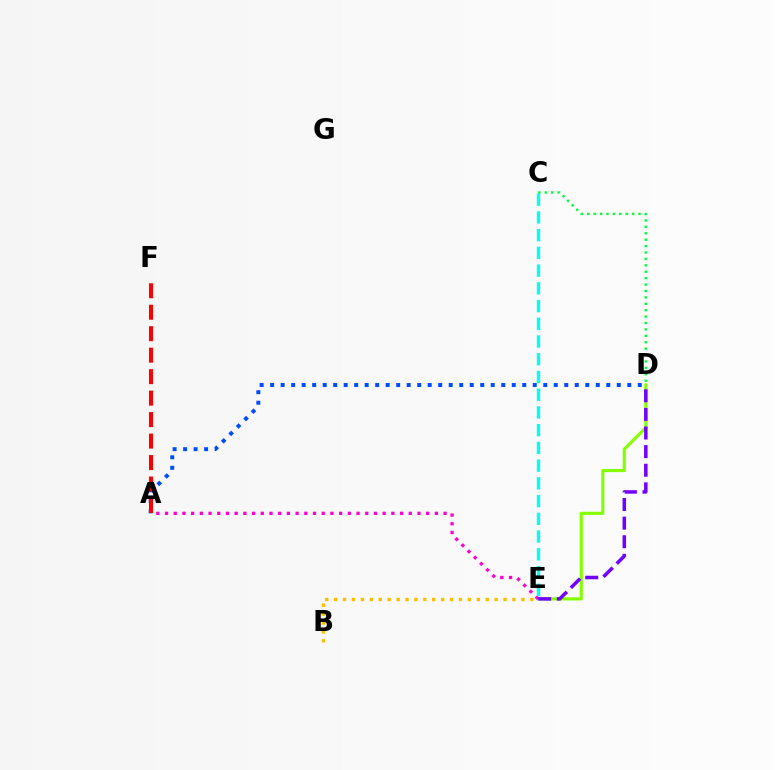{('A', 'D'): [{'color': '#004bff', 'line_style': 'dotted', 'thickness': 2.85}], ('D', 'E'): [{'color': '#84ff00', 'line_style': 'solid', 'thickness': 2.26}, {'color': '#7200ff', 'line_style': 'dashed', 'thickness': 2.53}], ('A', 'E'): [{'color': '#ff00cf', 'line_style': 'dotted', 'thickness': 2.37}], ('A', 'F'): [{'color': '#ff0000', 'line_style': 'dashed', 'thickness': 2.92}], ('B', 'E'): [{'color': '#ffbd00', 'line_style': 'dotted', 'thickness': 2.42}], ('C', 'D'): [{'color': '#00ff39', 'line_style': 'dotted', 'thickness': 1.74}], ('C', 'E'): [{'color': '#00fff6', 'line_style': 'dashed', 'thickness': 2.41}]}